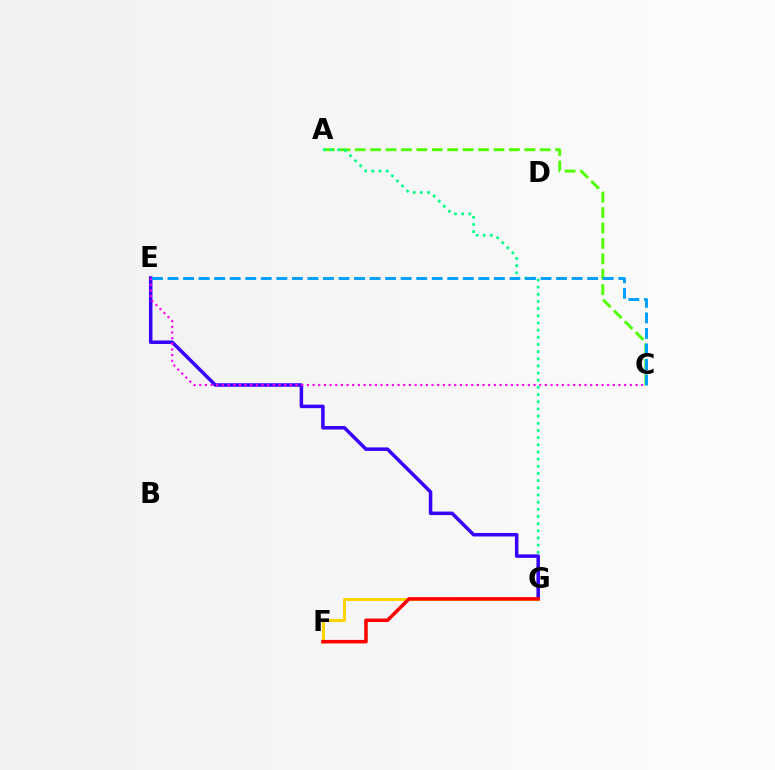{('A', 'C'): [{'color': '#4fff00', 'line_style': 'dashed', 'thickness': 2.09}], ('A', 'G'): [{'color': '#00ff86', 'line_style': 'dotted', 'thickness': 1.95}], ('E', 'G'): [{'color': '#3700ff', 'line_style': 'solid', 'thickness': 2.52}], ('F', 'G'): [{'color': '#ffd500', 'line_style': 'solid', 'thickness': 2.17}, {'color': '#ff0000', 'line_style': 'solid', 'thickness': 2.53}], ('C', 'E'): [{'color': '#ff00ed', 'line_style': 'dotted', 'thickness': 1.54}, {'color': '#009eff', 'line_style': 'dashed', 'thickness': 2.11}]}